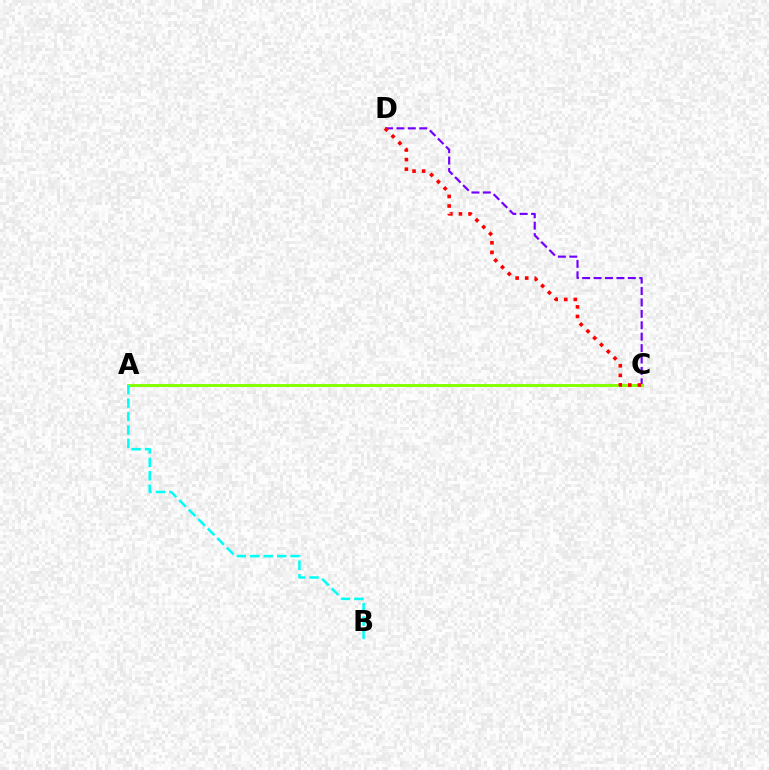{('C', 'D'): [{'color': '#7200ff', 'line_style': 'dashed', 'thickness': 1.55}, {'color': '#ff0000', 'line_style': 'dotted', 'thickness': 2.6}], ('A', 'C'): [{'color': '#84ff00', 'line_style': 'solid', 'thickness': 2.11}], ('A', 'B'): [{'color': '#00fff6', 'line_style': 'dashed', 'thickness': 1.83}]}